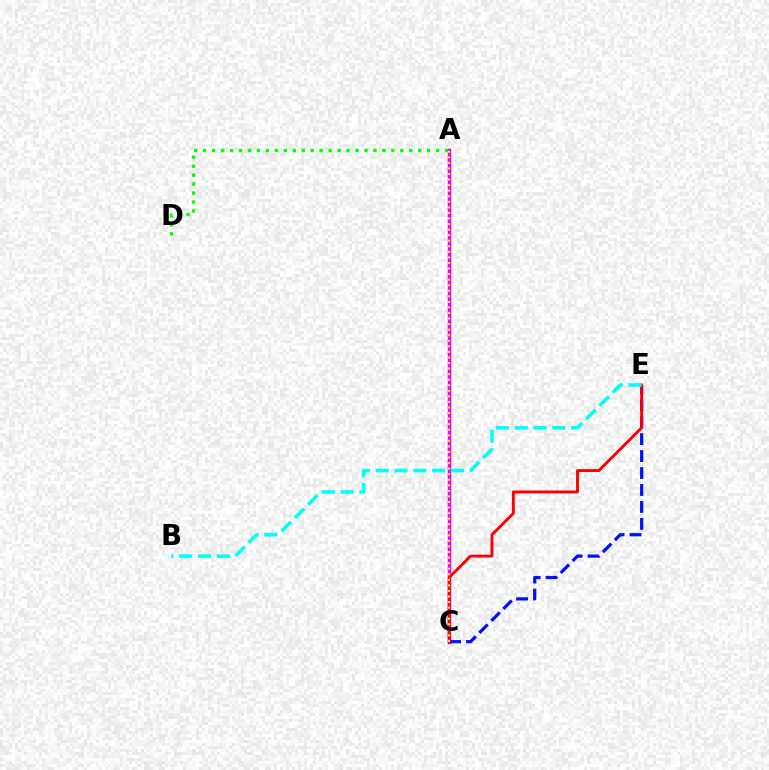{('A', 'D'): [{'color': '#08ff00', 'line_style': 'dotted', 'thickness': 2.43}], ('A', 'C'): [{'color': '#ee00ff', 'line_style': 'solid', 'thickness': 2.5}, {'color': '#fcf500', 'line_style': 'dotted', 'thickness': 1.51}], ('C', 'E'): [{'color': '#0010ff', 'line_style': 'dashed', 'thickness': 2.3}, {'color': '#ff0000', 'line_style': 'solid', 'thickness': 2.08}], ('B', 'E'): [{'color': '#00fff6', 'line_style': 'dashed', 'thickness': 2.55}]}